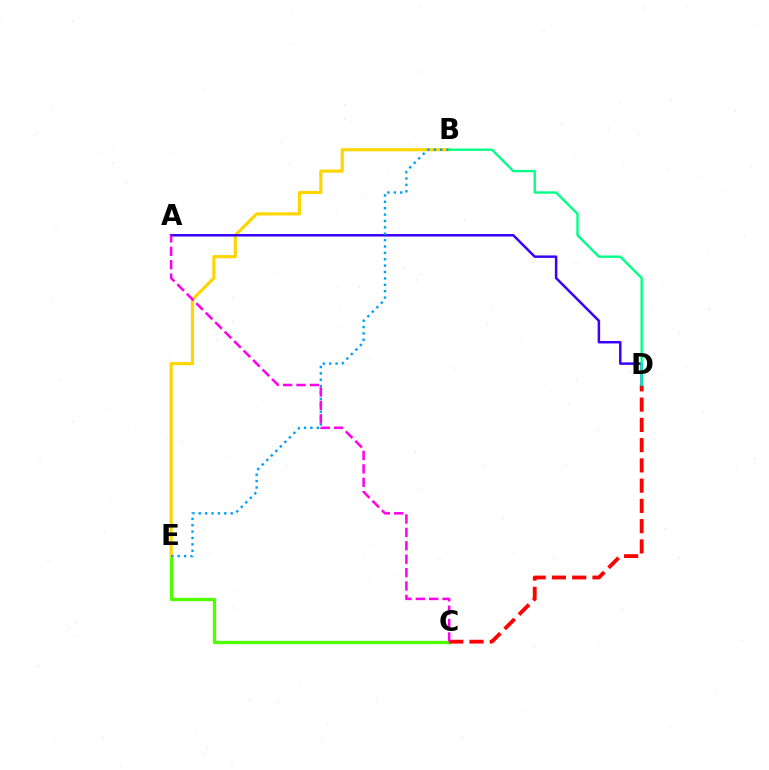{('C', 'E'): [{'color': '#4fff00', 'line_style': 'solid', 'thickness': 2.41}], ('B', 'E'): [{'color': '#ffd500', 'line_style': 'solid', 'thickness': 2.28}, {'color': '#009eff', 'line_style': 'dotted', 'thickness': 1.73}], ('C', 'D'): [{'color': '#ff0000', 'line_style': 'dashed', 'thickness': 2.75}], ('A', 'D'): [{'color': '#3700ff', 'line_style': 'solid', 'thickness': 1.78}], ('A', 'C'): [{'color': '#ff00ed', 'line_style': 'dashed', 'thickness': 1.82}], ('B', 'D'): [{'color': '#00ff86', 'line_style': 'solid', 'thickness': 1.7}]}